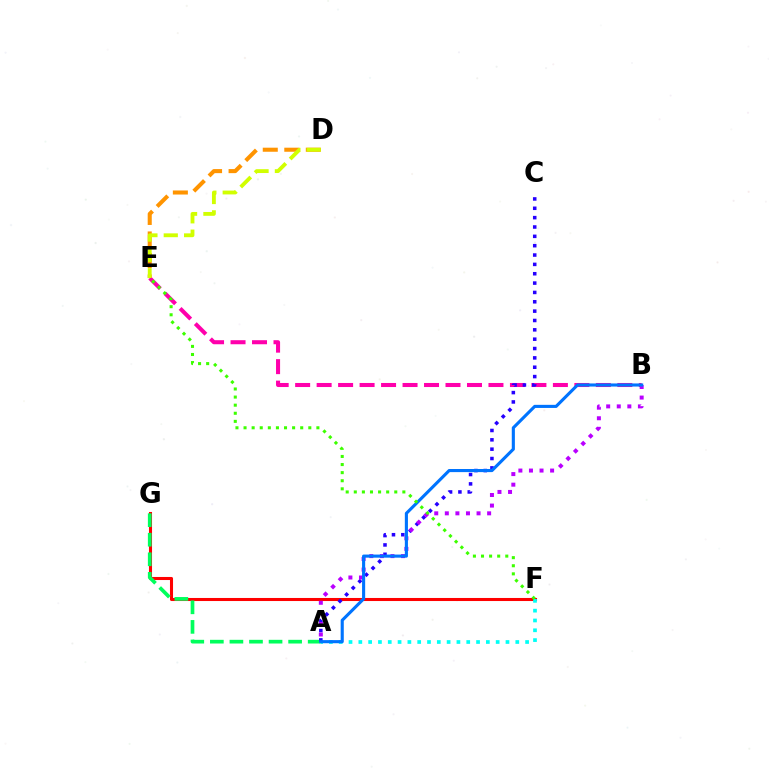{('F', 'G'): [{'color': '#ff0000', 'line_style': 'solid', 'thickness': 2.21}], ('D', 'E'): [{'color': '#ff9400', 'line_style': 'dashed', 'thickness': 2.92}, {'color': '#d1ff00', 'line_style': 'dashed', 'thickness': 2.76}], ('A', 'F'): [{'color': '#00fff6', 'line_style': 'dotted', 'thickness': 2.67}], ('B', 'E'): [{'color': '#ff00ac', 'line_style': 'dashed', 'thickness': 2.92}], ('A', 'G'): [{'color': '#00ff5c', 'line_style': 'dashed', 'thickness': 2.66}], ('A', 'C'): [{'color': '#2500ff', 'line_style': 'dotted', 'thickness': 2.54}], ('A', 'B'): [{'color': '#b900ff', 'line_style': 'dotted', 'thickness': 2.87}, {'color': '#0074ff', 'line_style': 'solid', 'thickness': 2.24}], ('E', 'F'): [{'color': '#3dff00', 'line_style': 'dotted', 'thickness': 2.2}]}